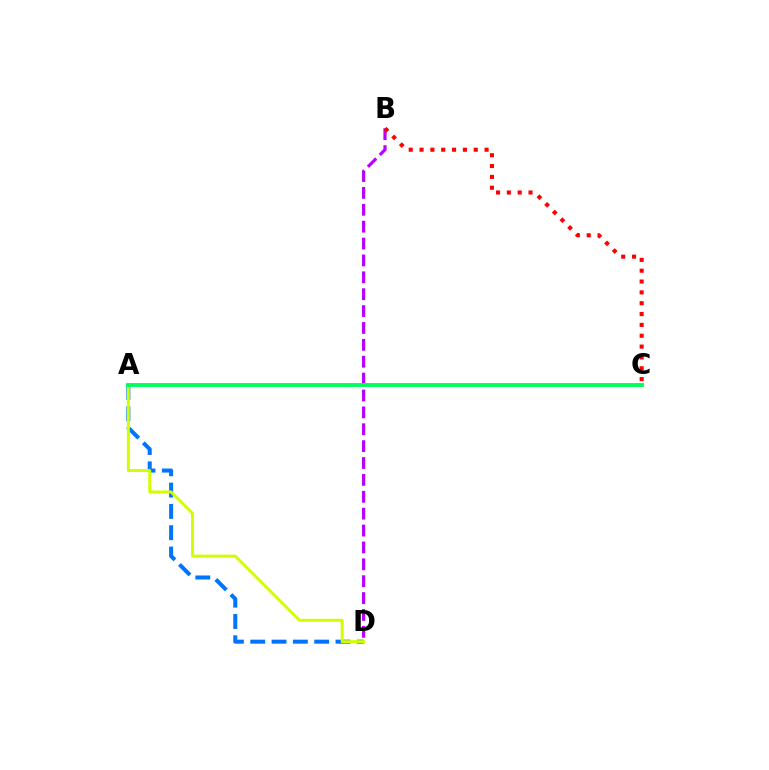{('A', 'D'): [{'color': '#0074ff', 'line_style': 'dashed', 'thickness': 2.9}, {'color': '#d1ff00', 'line_style': 'solid', 'thickness': 2.16}], ('B', 'D'): [{'color': '#b900ff', 'line_style': 'dashed', 'thickness': 2.29}], ('B', 'C'): [{'color': '#ff0000', 'line_style': 'dotted', 'thickness': 2.95}], ('A', 'C'): [{'color': '#00ff5c', 'line_style': 'solid', 'thickness': 2.8}]}